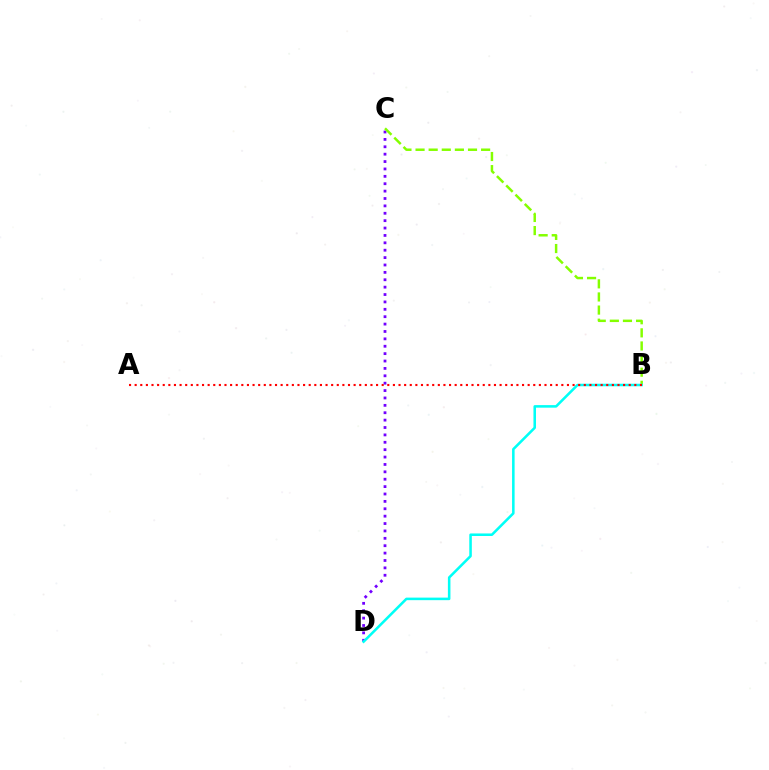{('C', 'D'): [{'color': '#7200ff', 'line_style': 'dotted', 'thickness': 2.01}], ('B', 'C'): [{'color': '#84ff00', 'line_style': 'dashed', 'thickness': 1.78}], ('B', 'D'): [{'color': '#00fff6', 'line_style': 'solid', 'thickness': 1.83}], ('A', 'B'): [{'color': '#ff0000', 'line_style': 'dotted', 'thickness': 1.53}]}